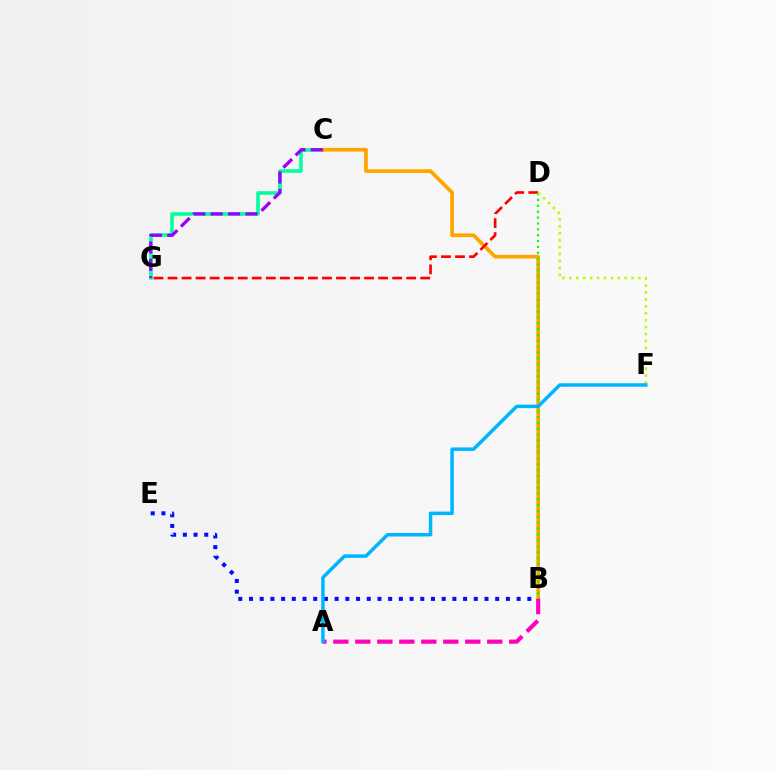{('C', 'G'): [{'color': '#00ff9d', 'line_style': 'solid', 'thickness': 2.58}, {'color': '#9b00ff', 'line_style': 'dashed', 'thickness': 2.36}], ('B', 'C'): [{'color': '#ffa500', 'line_style': 'solid', 'thickness': 2.68}], ('B', 'E'): [{'color': '#0010ff', 'line_style': 'dotted', 'thickness': 2.91}], ('D', 'G'): [{'color': '#ff0000', 'line_style': 'dashed', 'thickness': 1.91}], ('B', 'D'): [{'color': '#08ff00', 'line_style': 'dotted', 'thickness': 1.59}], ('D', 'F'): [{'color': '#b3ff00', 'line_style': 'dotted', 'thickness': 1.88}], ('A', 'B'): [{'color': '#ff00bd', 'line_style': 'dashed', 'thickness': 2.99}], ('A', 'F'): [{'color': '#00b5ff', 'line_style': 'solid', 'thickness': 2.51}]}